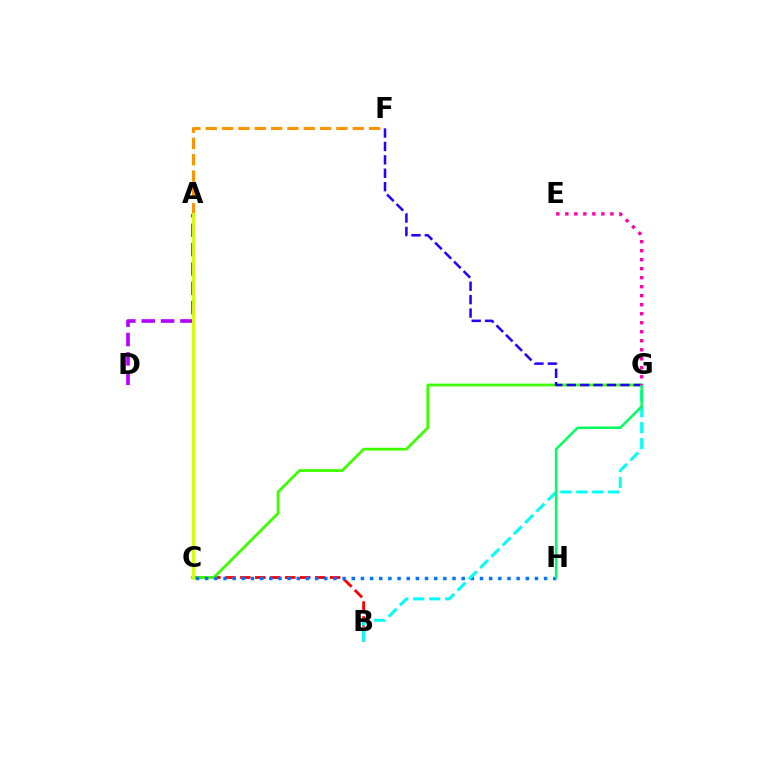{('B', 'C'): [{'color': '#ff0000', 'line_style': 'dashed', 'thickness': 2.03}], ('C', 'G'): [{'color': '#3dff00', 'line_style': 'solid', 'thickness': 2.0}], ('A', 'D'): [{'color': '#b900ff', 'line_style': 'dashed', 'thickness': 2.63}], ('C', 'H'): [{'color': '#0074ff', 'line_style': 'dotted', 'thickness': 2.49}], ('F', 'G'): [{'color': '#2500ff', 'line_style': 'dashed', 'thickness': 1.82}], ('B', 'G'): [{'color': '#00fff6', 'line_style': 'dashed', 'thickness': 2.17}], ('G', 'H'): [{'color': '#00ff5c', 'line_style': 'solid', 'thickness': 1.8}], ('A', 'F'): [{'color': '#ff9400', 'line_style': 'dashed', 'thickness': 2.22}], ('A', 'C'): [{'color': '#d1ff00', 'line_style': 'solid', 'thickness': 2.07}], ('E', 'G'): [{'color': '#ff00ac', 'line_style': 'dotted', 'thickness': 2.45}]}